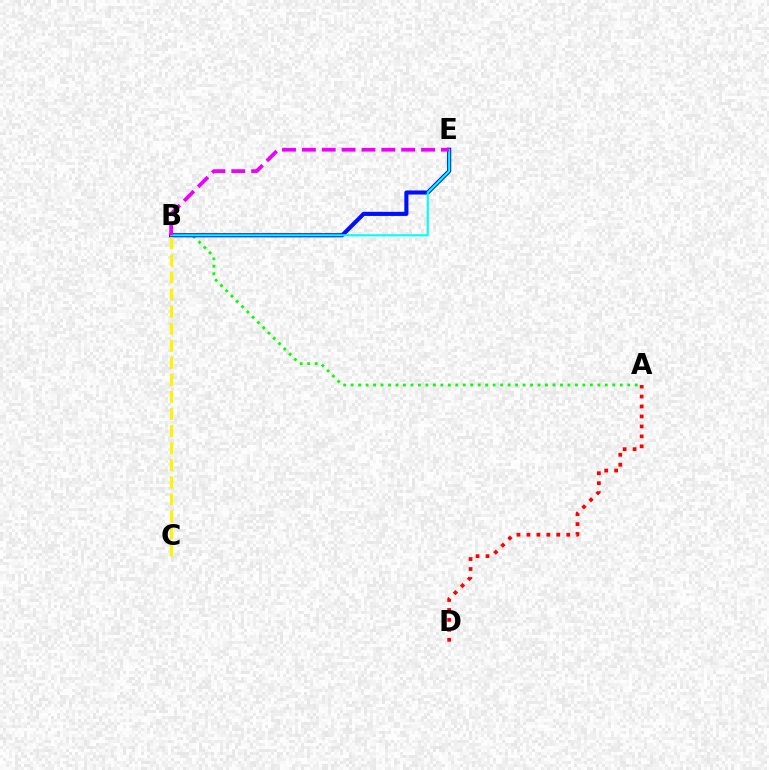{('A', 'D'): [{'color': '#ff0000', 'line_style': 'dotted', 'thickness': 2.7}], ('A', 'B'): [{'color': '#08ff00', 'line_style': 'dotted', 'thickness': 2.03}], ('B', 'E'): [{'color': '#0010ff', 'line_style': 'solid', 'thickness': 2.96}, {'color': '#00fff6', 'line_style': 'solid', 'thickness': 1.51}, {'color': '#ee00ff', 'line_style': 'dashed', 'thickness': 2.7}], ('B', 'C'): [{'color': '#fcf500', 'line_style': 'dashed', 'thickness': 2.32}]}